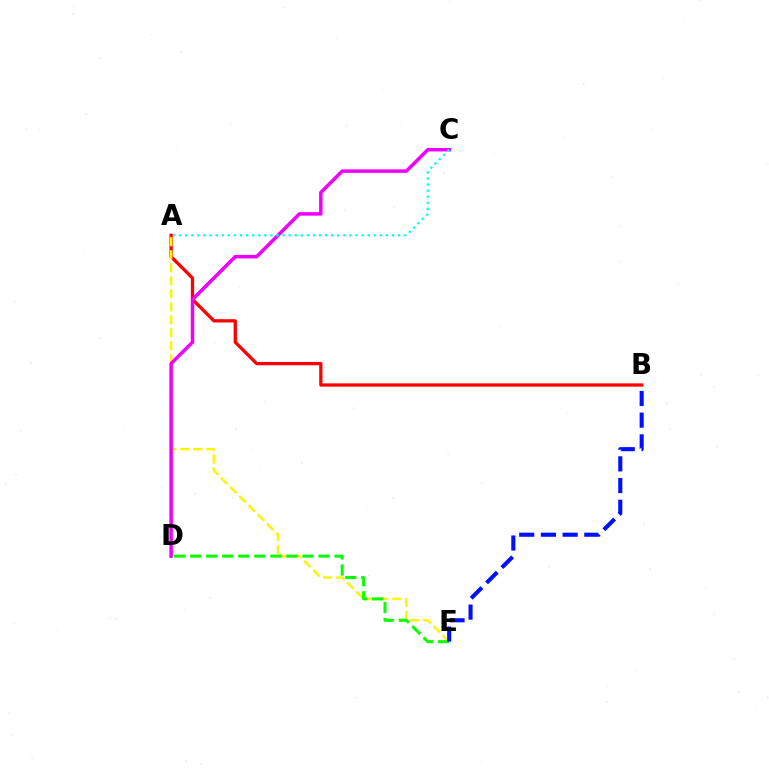{('A', 'B'): [{'color': '#ff0000', 'line_style': 'solid', 'thickness': 2.36}], ('A', 'E'): [{'color': '#fcf500', 'line_style': 'dashed', 'thickness': 1.77}], ('C', 'D'): [{'color': '#ee00ff', 'line_style': 'solid', 'thickness': 2.52}], ('A', 'C'): [{'color': '#00fff6', 'line_style': 'dotted', 'thickness': 1.65}], ('D', 'E'): [{'color': '#08ff00', 'line_style': 'dashed', 'thickness': 2.18}], ('B', 'E'): [{'color': '#0010ff', 'line_style': 'dashed', 'thickness': 2.95}]}